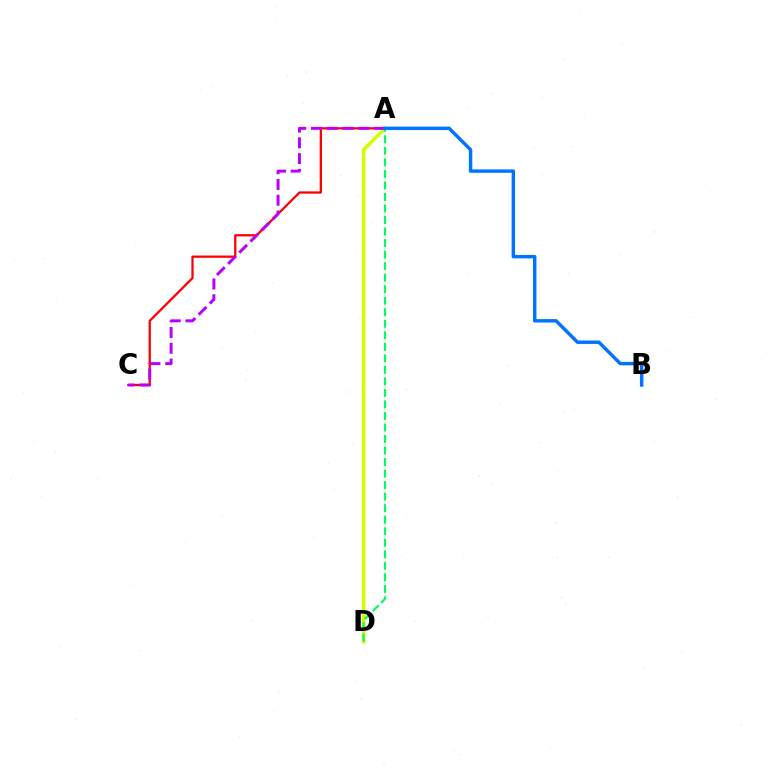{('A', 'C'): [{'color': '#ff0000', 'line_style': 'solid', 'thickness': 1.64}, {'color': '#b900ff', 'line_style': 'dashed', 'thickness': 2.14}], ('A', 'D'): [{'color': '#d1ff00', 'line_style': 'solid', 'thickness': 2.55}, {'color': '#00ff5c', 'line_style': 'dashed', 'thickness': 1.57}], ('A', 'B'): [{'color': '#0074ff', 'line_style': 'solid', 'thickness': 2.47}]}